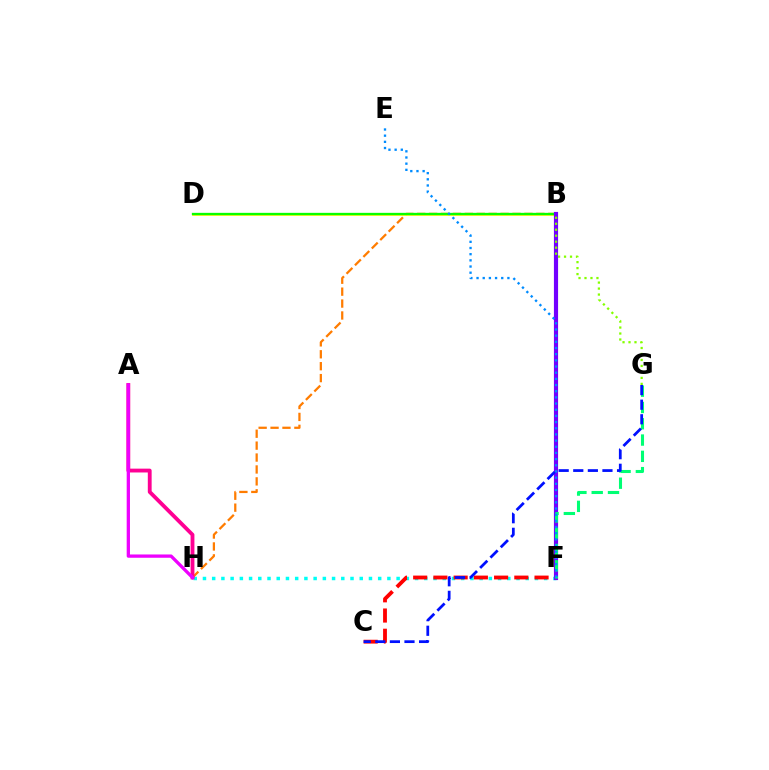{('F', 'H'): [{'color': '#00fff6', 'line_style': 'dotted', 'thickness': 2.51}], ('B', 'H'): [{'color': '#ff7c00', 'line_style': 'dashed', 'thickness': 1.62}], ('B', 'D'): [{'color': '#fcf500', 'line_style': 'solid', 'thickness': 1.93}, {'color': '#08ff00', 'line_style': 'solid', 'thickness': 1.67}], ('C', 'F'): [{'color': '#ff0000', 'line_style': 'dashed', 'thickness': 2.75}], ('A', 'H'): [{'color': '#ff0094', 'line_style': 'solid', 'thickness': 2.76}, {'color': '#ee00ff', 'line_style': 'solid', 'thickness': 2.37}], ('B', 'F'): [{'color': '#7200ff', 'line_style': 'solid', 'thickness': 3.0}], ('F', 'G'): [{'color': '#00ff74', 'line_style': 'dashed', 'thickness': 2.21}], ('E', 'F'): [{'color': '#008cff', 'line_style': 'dotted', 'thickness': 1.68}], ('C', 'G'): [{'color': '#0010ff', 'line_style': 'dashed', 'thickness': 1.98}], ('B', 'G'): [{'color': '#84ff00', 'line_style': 'dotted', 'thickness': 1.62}]}